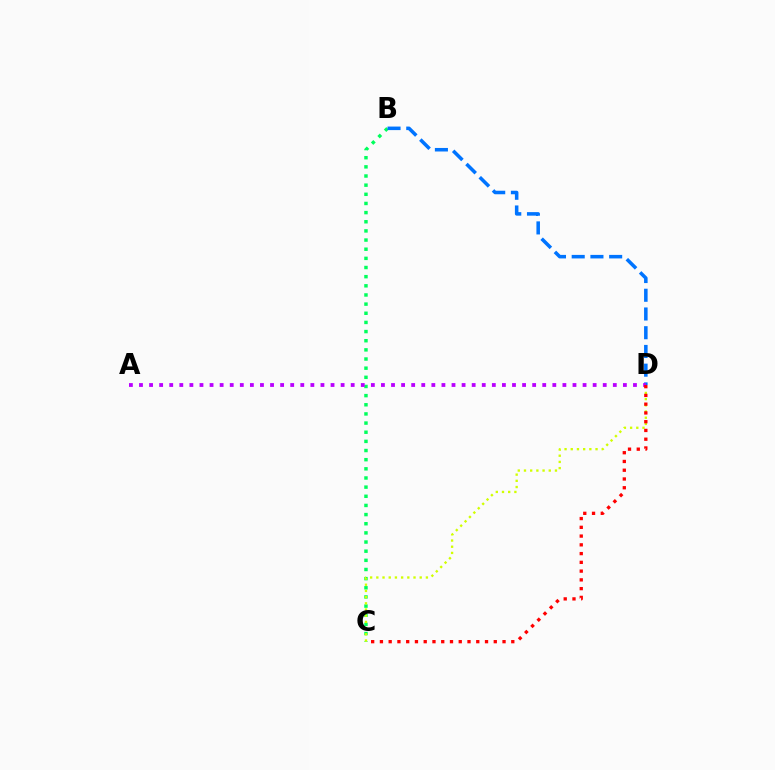{('B', 'C'): [{'color': '#00ff5c', 'line_style': 'dotted', 'thickness': 2.49}], ('B', 'D'): [{'color': '#0074ff', 'line_style': 'dashed', 'thickness': 2.54}], ('C', 'D'): [{'color': '#d1ff00', 'line_style': 'dotted', 'thickness': 1.68}, {'color': '#ff0000', 'line_style': 'dotted', 'thickness': 2.38}], ('A', 'D'): [{'color': '#b900ff', 'line_style': 'dotted', 'thickness': 2.74}]}